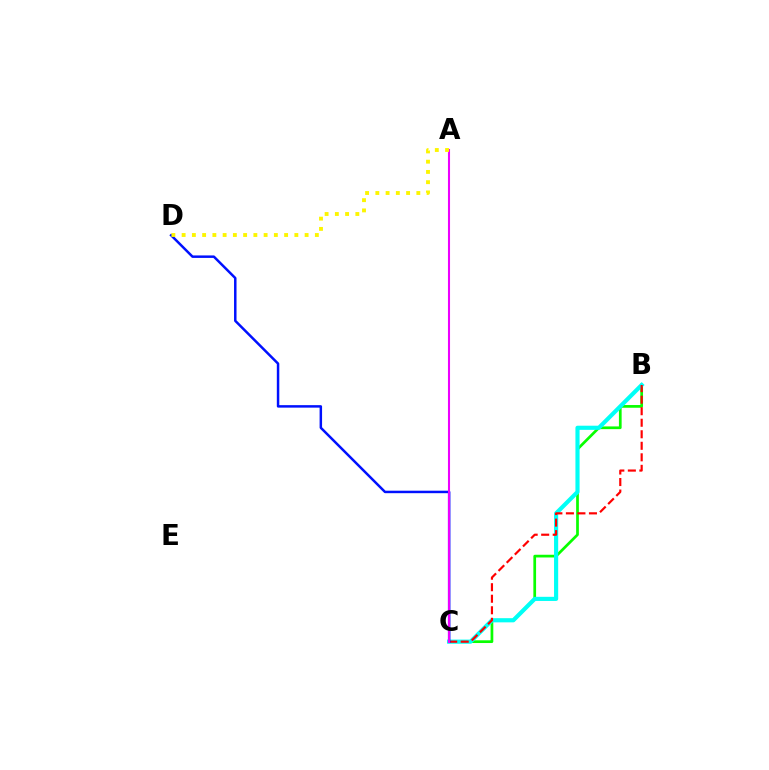{('B', 'C'): [{'color': '#08ff00', 'line_style': 'solid', 'thickness': 1.96}, {'color': '#00fff6', 'line_style': 'solid', 'thickness': 2.98}, {'color': '#ff0000', 'line_style': 'dashed', 'thickness': 1.57}], ('C', 'D'): [{'color': '#0010ff', 'line_style': 'solid', 'thickness': 1.79}], ('A', 'C'): [{'color': '#ee00ff', 'line_style': 'solid', 'thickness': 1.5}], ('A', 'D'): [{'color': '#fcf500', 'line_style': 'dotted', 'thickness': 2.78}]}